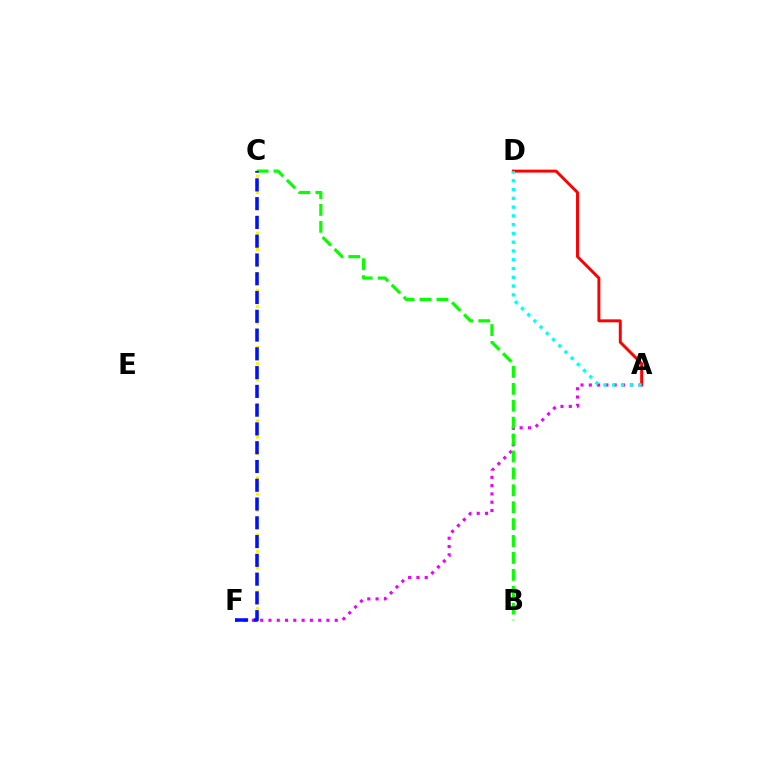{('A', 'D'): [{'color': '#ff0000', 'line_style': 'solid', 'thickness': 2.13}, {'color': '#00fff6', 'line_style': 'dotted', 'thickness': 2.38}], ('C', 'F'): [{'color': '#fcf500', 'line_style': 'dotted', 'thickness': 2.22}, {'color': '#0010ff', 'line_style': 'dashed', 'thickness': 2.55}], ('A', 'F'): [{'color': '#ee00ff', 'line_style': 'dotted', 'thickness': 2.25}], ('B', 'C'): [{'color': '#08ff00', 'line_style': 'dashed', 'thickness': 2.3}]}